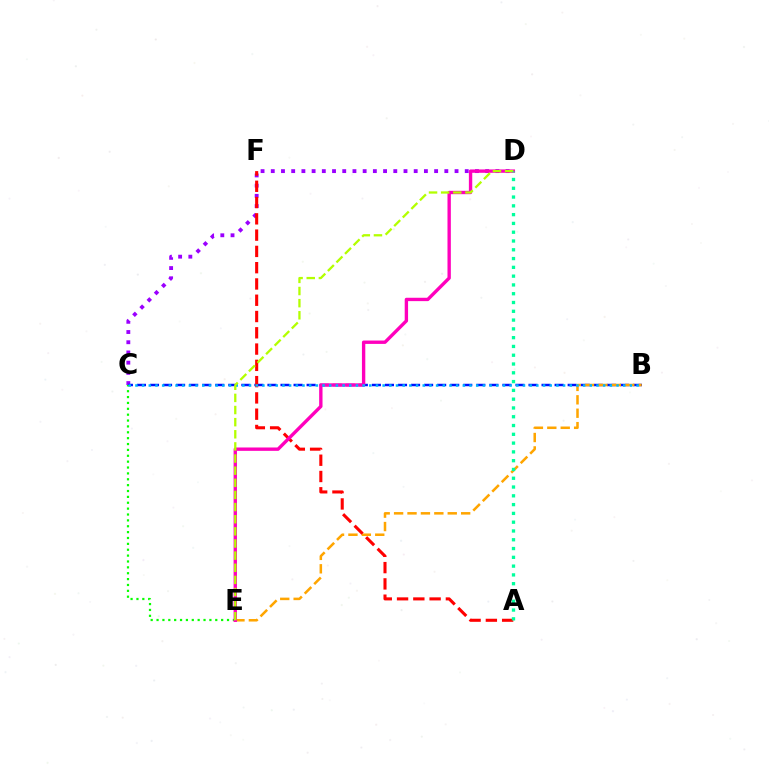{('C', 'D'): [{'color': '#9b00ff', 'line_style': 'dotted', 'thickness': 2.77}], ('B', 'C'): [{'color': '#0010ff', 'line_style': 'dashed', 'thickness': 1.77}, {'color': '#00b5ff', 'line_style': 'dotted', 'thickness': 1.82}], ('B', 'E'): [{'color': '#ffa500', 'line_style': 'dashed', 'thickness': 1.82}], ('A', 'F'): [{'color': '#ff0000', 'line_style': 'dashed', 'thickness': 2.21}], ('C', 'E'): [{'color': '#08ff00', 'line_style': 'dotted', 'thickness': 1.6}], ('D', 'E'): [{'color': '#ff00bd', 'line_style': 'solid', 'thickness': 2.42}, {'color': '#b3ff00', 'line_style': 'dashed', 'thickness': 1.65}], ('A', 'D'): [{'color': '#00ff9d', 'line_style': 'dotted', 'thickness': 2.39}]}